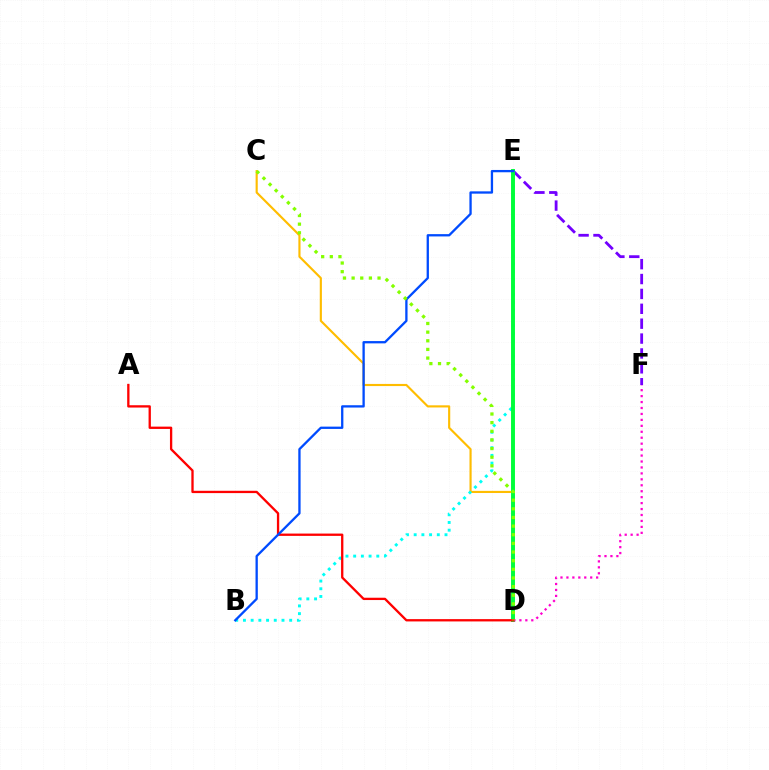{('E', 'F'): [{'color': '#7200ff', 'line_style': 'dashed', 'thickness': 2.02}], ('C', 'D'): [{'color': '#ffbd00', 'line_style': 'solid', 'thickness': 1.54}, {'color': '#84ff00', 'line_style': 'dotted', 'thickness': 2.35}], ('B', 'E'): [{'color': '#00fff6', 'line_style': 'dotted', 'thickness': 2.09}, {'color': '#004bff', 'line_style': 'solid', 'thickness': 1.66}], ('D', 'E'): [{'color': '#00ff39', 'line_style': 'solid', 'thickness': 2.83}], ('D', 'F'): [{'color': '#ff00cf', 'line_style': 'dotted', 'thickness': 1.62}], ('A', 'D'): [{'color': '#ff0000', 'line_style': 'solid', 'thickness': 1.67}]}